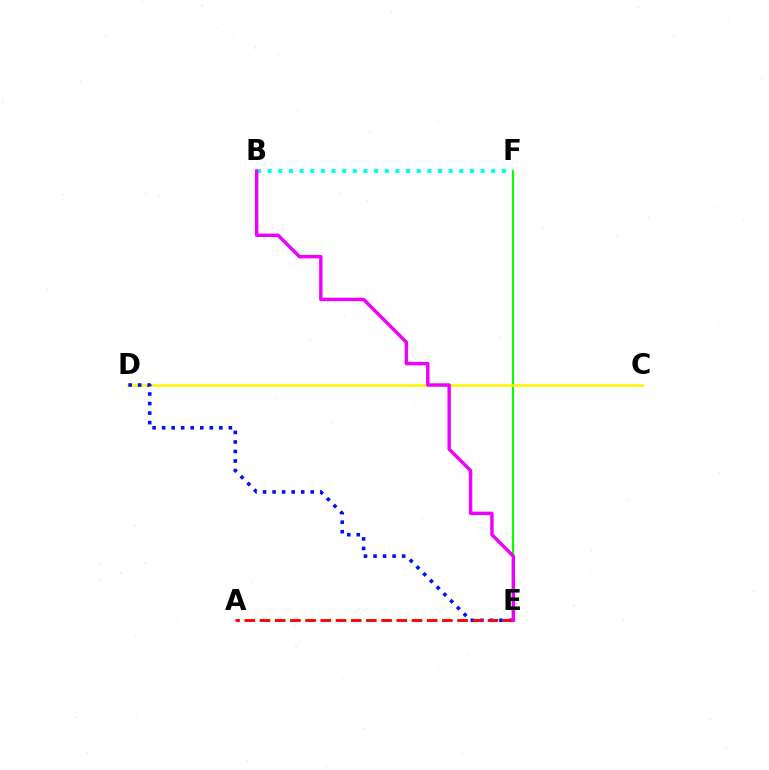{('E', 'F'): [{'color': '#08ff00', 'line_style': 'solid', 'thickness': 1.55}], ('C', 'D'): [{'color': '#fcf500', 'line_style': 'solid', 'thickness': 1.83}], ('D', 'E'): [{'color': '#0010ff', 'line_style': 'dotted', 'thickness': 2.59}], ('B', 'F'): [{'color': '#00fff6', 'line_style': 'dotted', 'thickness': 2.89}], ('A', 'E'): [{'color': '#ff0000', 'line_style': 'dashed', 'thickness': 2.06}], ('B', 'E'): [{'color': '#ee00ff', 'line_style': 'solid', 'thickness': 2.46}]}